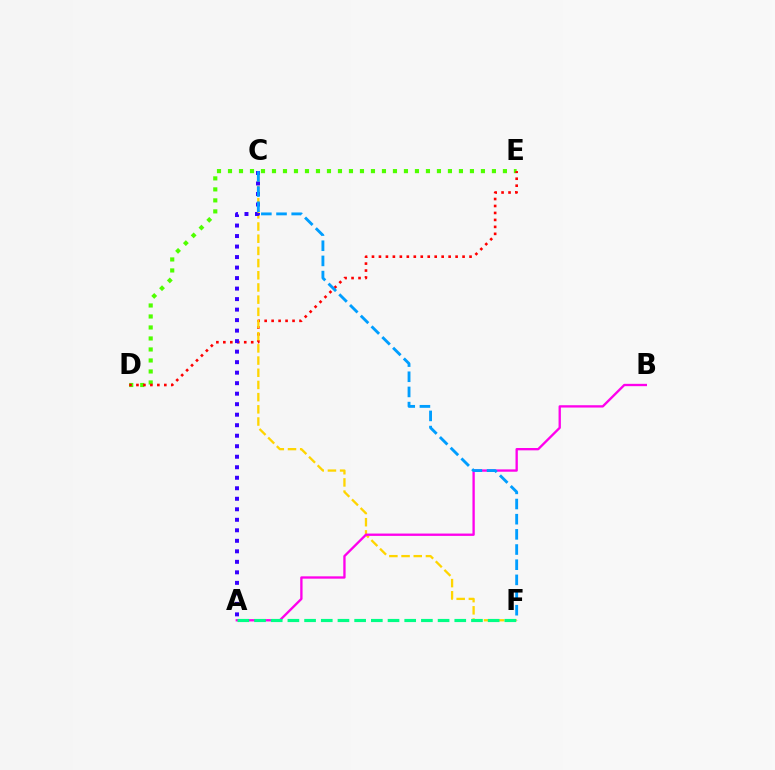{('D', 'E'): [{'color': '#4fff00', 'line_style': 'dotted', 'thickness': 2.99}, {'color': '#ff0000', 'line_style': 'dotted', 'thickness': 1.89}], ('C', 'F'): [{'color': '#ffd500', 'line_style': 'dashed', 'thickness': 1.66}, {'color': '#009eff', 'line_style': 'dashed', 'thickness': 2.06}], ('A', 'C'): [{'color': '#3700ff', 'line_style': 'dotted', 'thickness': 2.86}], ('A', 'B'): [{'color': '#ff00ed', 'line_style': 'solid', 'thickness': 1.68}], ('A', 'F'): [{'color': '#00ff86', 'line_style': 'dashed', 'thickness': 2.27}]}